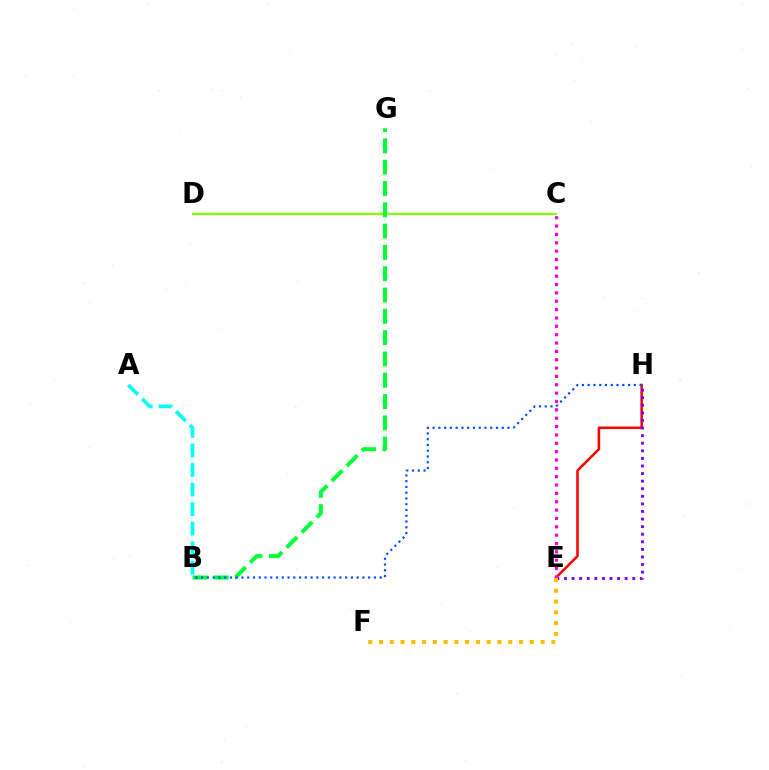{('E', 'H'): [{'color': '#ff0000', 'line_style': 'solid', 'thickness': 1.83}, {'color': '#7200ff', 'line_style': 'dotted', 'thickness': 2.06}], ('C', 'E'): [{'color': '#ff00cf', 'line_style': 'dotted', 'thickness': 2.27}], ('C', 'D'): [{'color': '#84ff00', 'line_style': 'solid', 'thickness': 1.56}], ('B', 'G'): [{'color': '#00ff39', 'line_style': 'dashed', 'thickness': 2.9}], ('B', 'H'): [{'color': '#004bff', 'line_style': 'dotted', 'thickness': 1.57}], ('A', 'B'): [{'color': '#00fff6', 'line_style': 'dashed', 'thickness': 2.66}], ('E', 'F'): [{'color': '#ffbd00', 'line_style': 'dotted', 'thickness': 2.93}]}